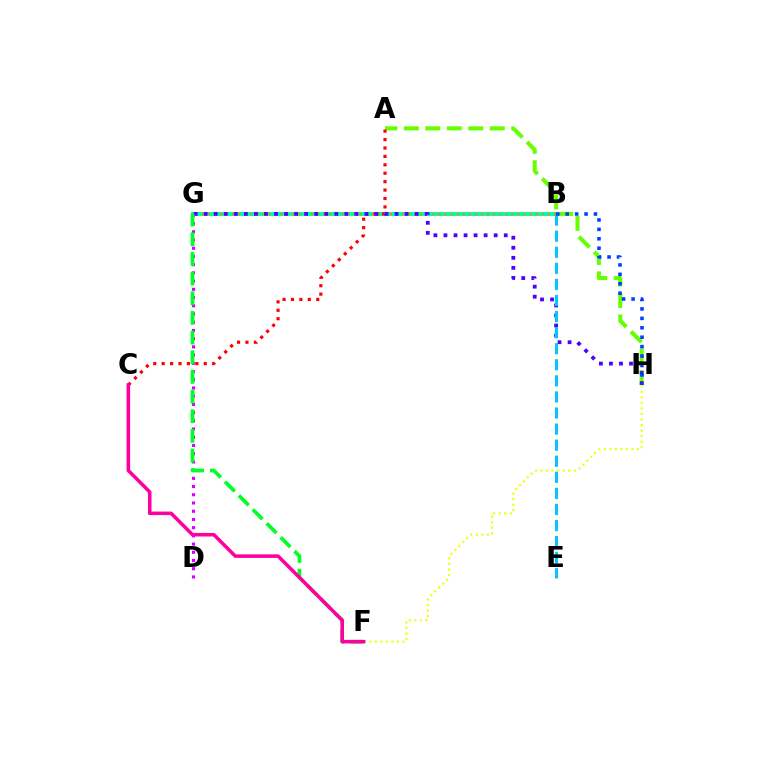{('B', 'G'): [{'color': '#00ffaf', 'line_style': 'solid', 'thickness': 2.93}, {'color': '#ff8800', 'line_style': 'dotted', 'thickness': 1.65}], ('A', 'H'): [{'color': '#66ff00', 'line_style': 'dashed', 'thickness': 2.92}], ('F', 'H'): [{'color': '#eeff00', 'line_style': 'dotted', 'thickness': 1.51}], ('A', 'C'): [{'color': '#ff0000', 'line_style': 'dotted', 'thickness': 2.29}], ('G', 'H'): [{'color': '#4f00ff', 'line_style': 'dotted', 'thickness': 2.73}], ('B', 'E'): [{'color': '#00c7ff', 'line_style': 'dashed', 'thickness': 2.18}], ('D', 'G'): [{'color': '#d600ff', 'line_style': 'dotted', 'thickness': 2.23}], ('F', 'G'): [{'color': '#00ff27', 'line_style': 'dashed', 'thickness': 2.67}], ('B', 'H'): [{'color': '#003fff', 'line_style': 'dotted', 'thickness': 2.56}], ('C', 'F'): [{'color': '#ff00a0', 'line_style': 'solid', 'thickness': 2.55}]}